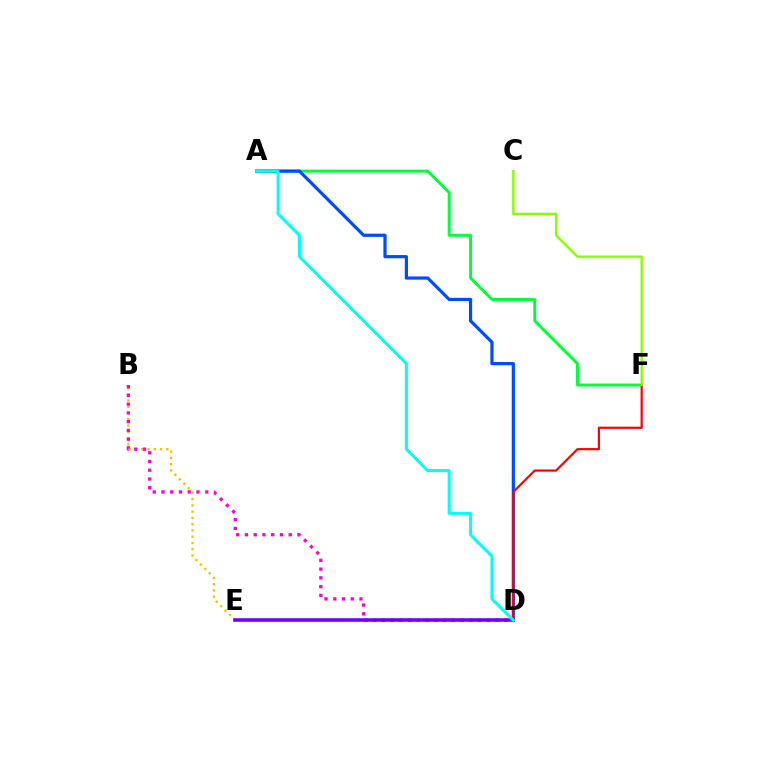{('B', 'E'): [{'color': '#ffbd00', 'line_style': 'dotted', 'thickness': 1.7}], ('A', 'F'): [{'color': '#00ff39', 'line_style': 'solid', 'thickness': 2.12}], ('B', 'D'): [{'color': '#ff00cf', 'line_style': 'dotted', 'thickness': 2.38}], ('A', 'D'): [{'color': '#004bff', 'line_style': 'solid', 'thickness': 2.3}, {'color': '#00fff6', 'line_style': 'solid', 'thickness': 2.17}], ('D', 'E'): [{'color': '#7200ff', 'line_style': 'solid', 'thickness': 2.59}], ('D', 'F'): [{'color': '#ff0000', 'line_style': 'solid', 'thickness': 1.58}], ('C', 'F'): [{'color': '#84ff00', 'line_style': 'solid', 'thickness': 1.69}]}